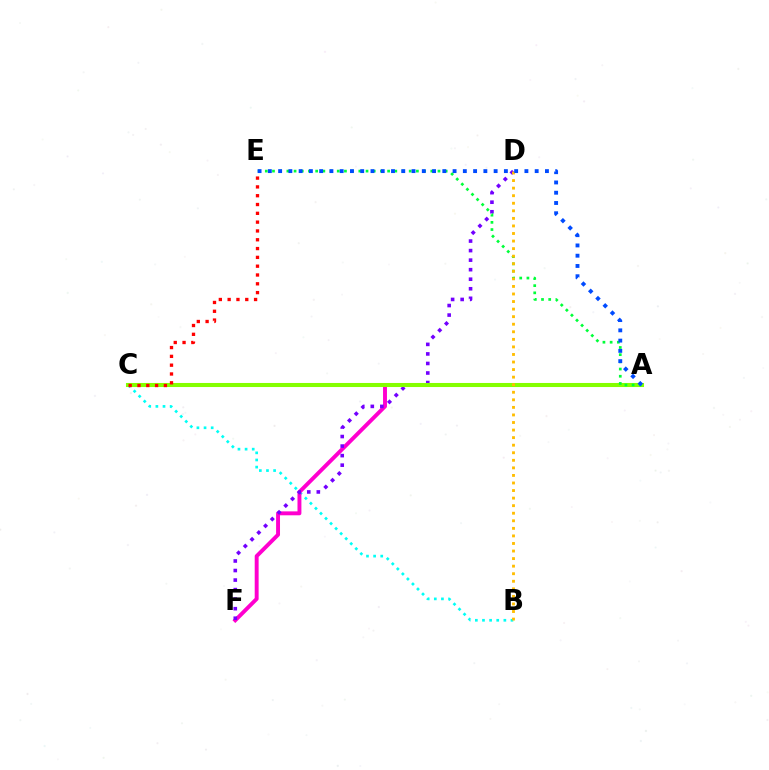{('B', 'C'): [{'color': '#00fff6', 'line_style': 'dotted', 'thickness': 1.94}], ('A', 'F'): [{'color': '#ff00cf', 'line_style': 'solid', 'thickness': 2.82}], ('D', 'F'): [{'color': '#7200ff', 'line_style': 'dotted', 'thickness': 2.59}], ('A', 'C'): [{'color': '#84ff00', 'line_style': 'solid', 'thickness': 2.93}], ('A', 'E'): [{'color': '#00ff39', 'line_style': 'dotted', 'thickness': 1.95}, {'color': '#004bff', 'line_style': 'dotted', 'thickness': 2.79}], ('B', 'D'): [{'color': '#ffbd00', 'line_style': 'dotted', 'thickness': 2.05}], ('C', 'E'): [{'color': '#ff0000', 'line_style': 'dotted', 'thickness': 2.39}]}